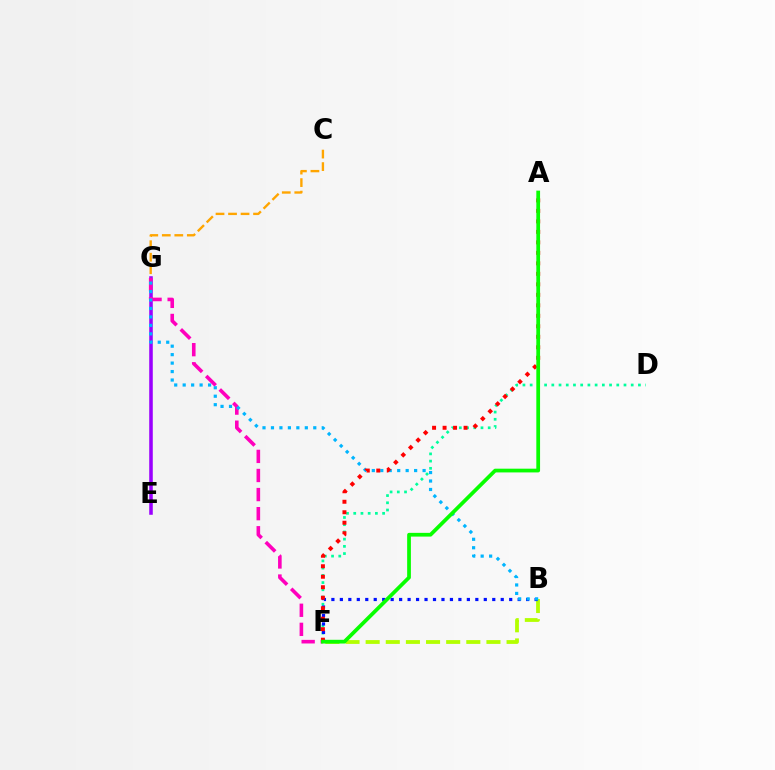{('D', 'F'): [{'color': '#00ff9d', 'line_style': 'dotted', 'thickness': 1.96}], ('E', 'G'): [{'color': '#9b00ff', 'line_style': 'solid', 'thickness': 2.56}], ('B', 'F'): [{'color': '#b3ff00', 'line_style': 'dashed', 'thickness': 2.73}, {'color': '#0010ff', 'line_style': 'dotted', 'thickness': 2.3}], ('C', 'G'): [{'color': '#ffa500', 'line_style': 'dashed', 'thickness': 1.7}], ('F', 'G'): [{'color': '#ff00bd', 'line_style': 'dashed', 'thickness': 2.59}], ('B', 'G'): [{'color': '#00b5ff', 'line_style': 'dotted', 'thickness': 2.3}], ('A', 'F'): [{'color': '#ff0000', 'line_style': 'dotted', 'thickness': 2.85}, {'color': '#08ff00', 'line_style': 'solid', 'thickness': 2.69}]}